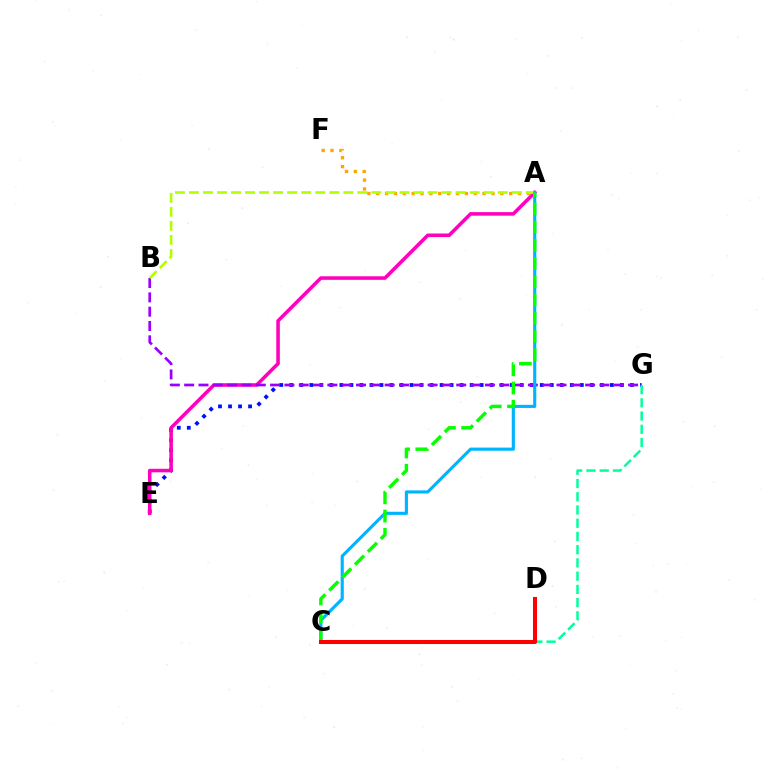{('E', 'G'): [{'color': '#0010ff', 'line_style': 'dotted', 'thickness': 2.72}], ('A', 'E'): [{'color': '#ff00bd', 'line_style': 'solid', 'thickness': 2.56}], ('C', 'G'): [{'color': '#00ff9d', 'line_style': 'dashed', 'thickness': 1.8}], ('B', 'G'): [{'color': '#9b00ff', 'line_style': 'dashed', 'thickness': 1.95}], ('A', 'F'): [{'color': '#ffa500', 'line_style': 'dotted', 'thickness': 2.41}], ('A', 'B'): [{'color': '#b3ff00', 'line_style': 'dashed', 'thickness': 1.91}], ('A', 'C'): [{'color': '#00b5ff', 'line_style': 'solid', 'thickness': 2.26}, {'color': '#08ff00', 'line_style': 'dashed', 'thickness': 2.48}], ('C', 'D'): [{'color': '#ff0000', 'line_style': 'solid', 'thickness': 2.91}]}